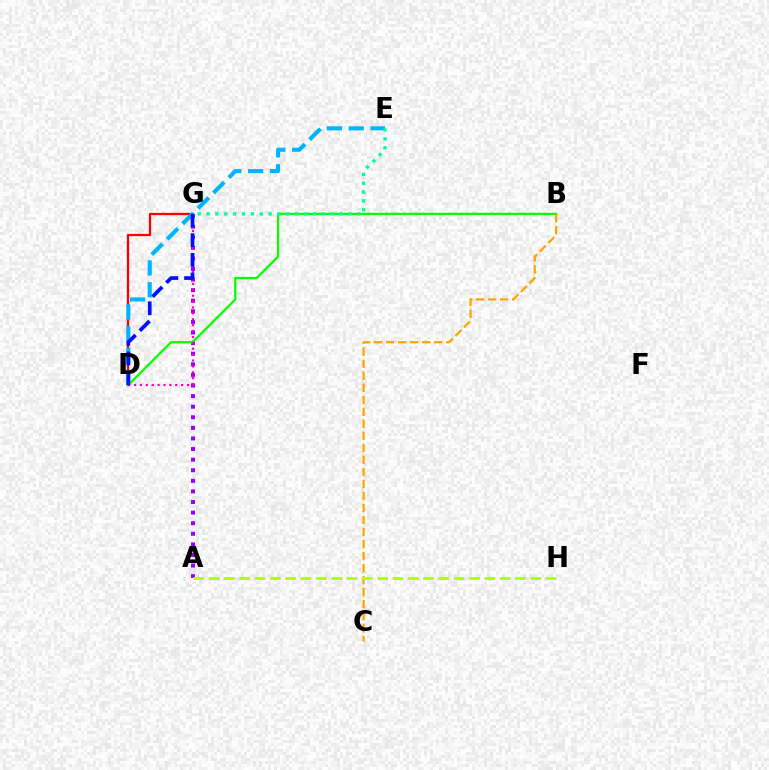{('A', 'G'): [{'color': '#9b00ff', 'line_style': 'dotted', 'thickness': 2.88}], ('D', 'G'): [{'color': '#ff0000', 'line_style': 'solid', 'thickness': 1.64}, {'color': '#ff00bd', 'line_style': 'dotted', 'thickness': 1.6}, {'color': '#0010ff', 'line_style': 'dashed', 'thickness': 2.67}], ('D', 'E'): [{'color': '#00b5ff', 'line_style': 'dashed', 'thickness': 2.96}], ('B', 'D'): [{'color': '#08ff00', 'line_style': 'solid', 'thickness': 1.64}], ('E', 'G'): [{'color': '#00ff9d', 'line_style': 'dotted', 'thickness': 2.41}], ('B', 'C'): [{'color': '#ffa500', 'line_style': 'dashed', 'thickness': 1.63}], ('A', 'H'): [{'color': '#b3ff00', 'line_style': 'dashed', 'thickness': 2.08}]}